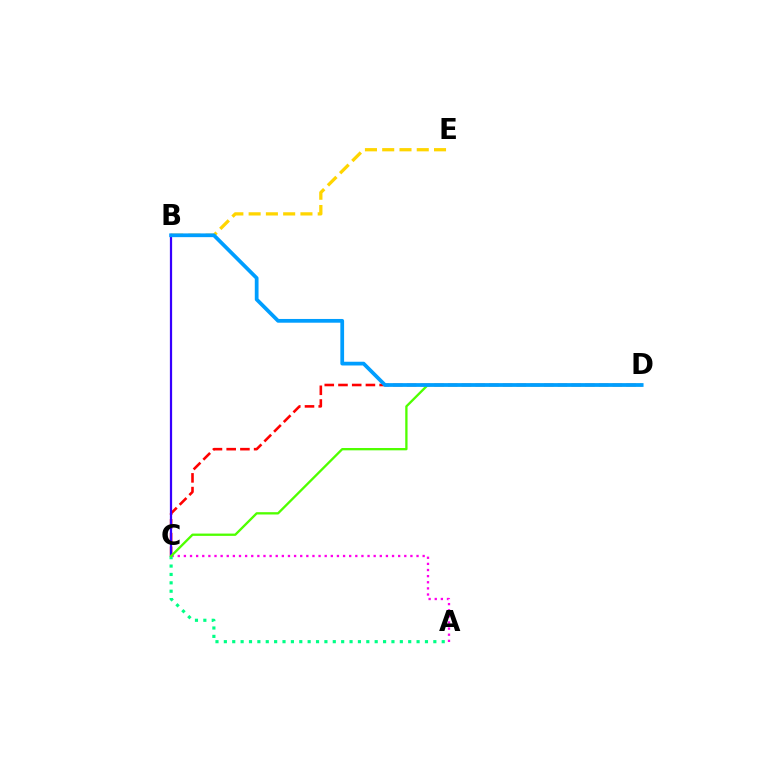{('B', 'E'): [{'color': '#ffd500', 'line_style': 'dashed', 'thickness': 2.35}], ('C', 'D'): [{'color': '#ff0000', 'line_style': 'dashed', 'thickness': 1.86}, {'color': '#4fff00', 'line_style': 'solid', 'thickness': 1.66}], ('B', 'C'): [{'color': '#3700ff', 'line_style': 'solid', 'thickness': 1.61}], ('A', 'C'): [{'color': '#ff00ed', 'line_style': 'dotted', 'thickness': 1.66}, {'color': '#00ff86', 'line_style': 'dotted', 'thickness': 2.28}], ('B', 'D'): [{'color': '#009eff', 'line_style': 'solid', 'thickness': 2.7}]}